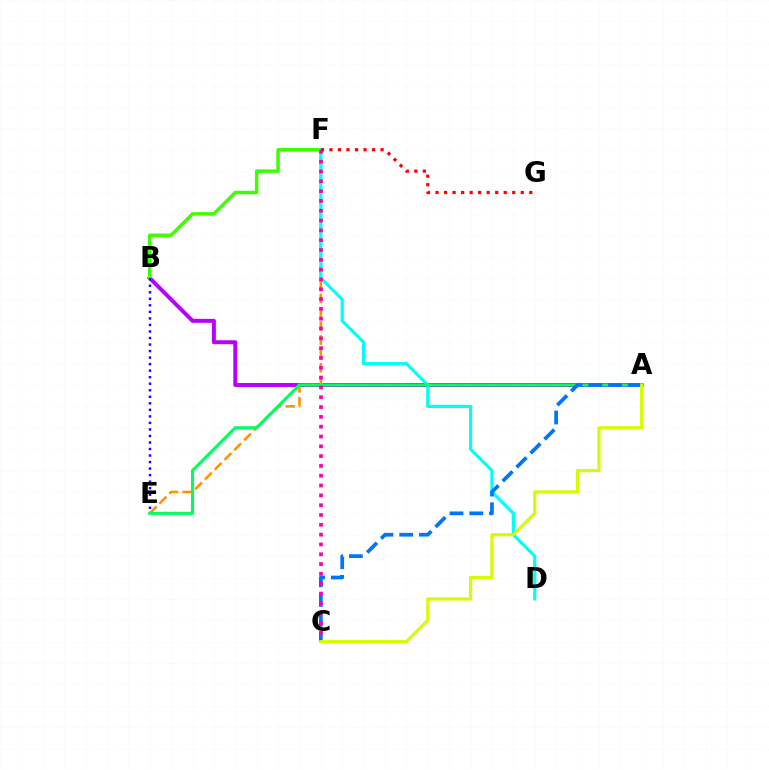{('A', 'B'): [{'color': '#b900ff', 'line_style': 'solid', 'thickness': 2.86}], ('B', 'F'): [{'color': '#3dff00', 'line_style': 'solid', 'thickness': 2.51}], ('E', 'F'): [{'color': '#ff9400', 'line_style': 'dashed', 'thickness': 1.88}], ('D', 'F'): [{'color': '#00fff6', 'line_style': 'solid', 'thickness': 2.29}], ('A', 'E'): [{'color': '#00ff5c', 'line_style': 'solid', 'thickness': 2.22}], ('A', 'C'): [{'color': '#0074ff', 'line_style': 'dashed', 'thickness': 2.68}, {'color': '#d1ff00', 'line_style': 'solid', 'thickness': 2.29}], ('C', 'F'): [{'color': '#ff00ac', 'line_style': 'dotted', 'thickness': 2.67}], ('B', 'E'): [{'color': '#2500ff', 'line_style': 'dotted', 'thickness': 1.77}], ('F', 'G'): [{'color': '#ff0000', 'line_style': 'dotted', 'thickness': 2.32}]}